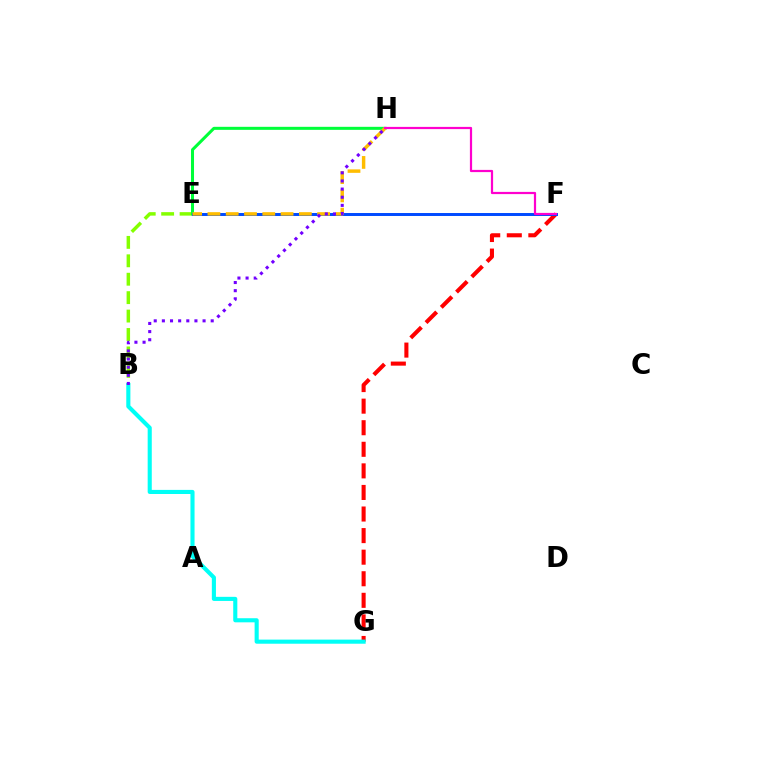{('F', 'G'): [{'color': '#ff0000', 'line_style': 'dashed', 'thickness': 2.93}], ('B', 'E'): [{'color': '#84ff00', 'line_style': 'dashed', 'thickness': 2.5}], ('E', 'H'): [{'color': '#00ff39', 'line_style': 'solid', 'thickness': 2.18}, {'color': '#ffbd00', 'line_style': 'dashed', 'thickness': 2.48}], ('E', 'F'): [{'color': '#004bff', 'line_style': 'solid', 'thickness': 2.13}], ('B', 'G'): [{'color': '#00fff6', 'line_style': 'solid', 'thickness': 2.95}], ('F', 'H'): [{'color': '#ff00cf', 'line_style': 'solid', 'thickness': 1.59}], ('B', 'H'): [{'color': '#7200ff', 'line_style': 'dotted', 'thickness': 2.21}]}